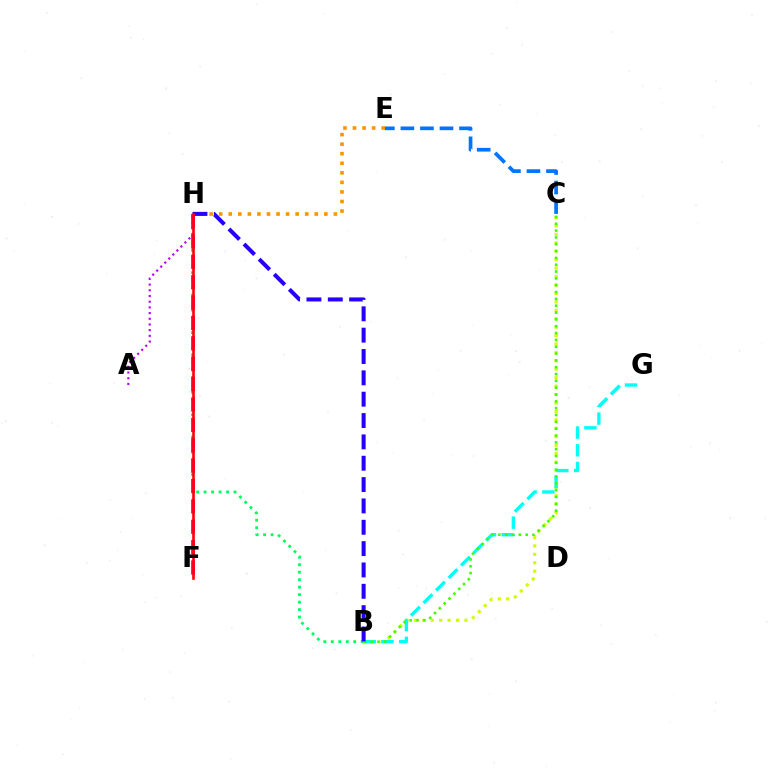{('B', 'H'): [{'color': '#00ff5c', 'line_style': 'dotted', 'thickness': 2.03}, {'color': '#2500ff', 'line_style': 'dashed', 'thickness': 2.9}], ('B', 'C'): [{'color': '#d1ff00', 'line_style': 'dotted', 'thickness': 2.29}, {'color': '#3dff00', 'line_style': 'dotted', 'thickness': 1.86}], ('C', 'E'): [{'color': '#0074ff', 'line_style': 'dashed', 'thickness': 2.65}], ('B', 'G'): [{'color': '#00fff6', 'line_style': 'dashed', 'thickness': 2.41}], ('E', 'H'): [{'color': '#ff9400', 'line_style': 'dotted', 'thickness': 2.6}], ('F', 'H'): [{'color': '#ff00ac', 'line_style': 'dashed', 'thickness': 2.77}, {'color': '#ff0000', 'line_style': 'solid', 'thickness': 1.88}], ('A', 'H'): [{'color': '#b900ff', 'line_style': 'dotted', 'thickness': 1.55}]}